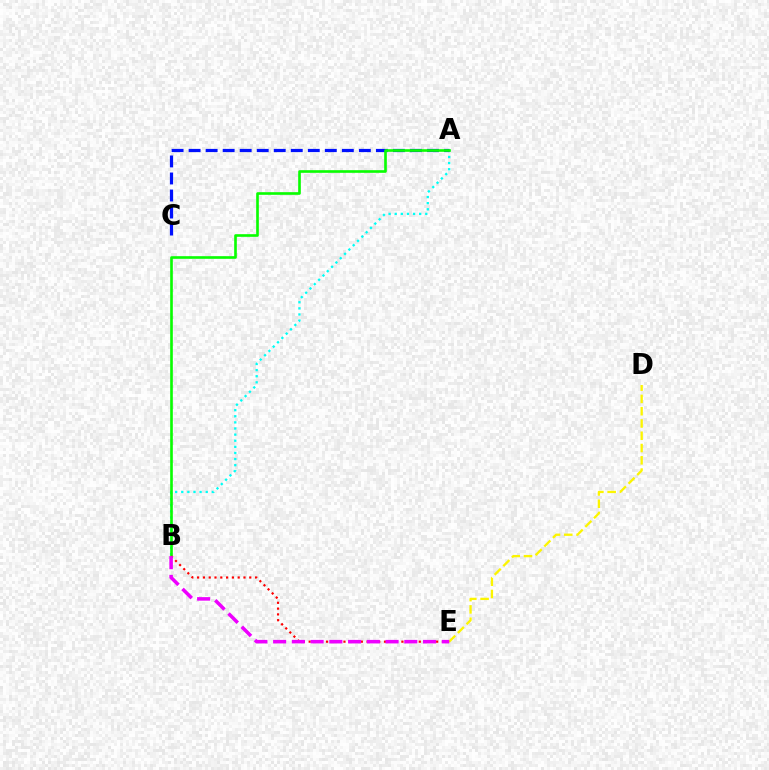{('A', 'B'): [{'color': '#00fff6', 'line_style': 'dotted', 'thickness': 1.66}, {'color': '#08ff00', 'line_style': 'solid', 'thickness': 1.9}], ('A', 'C'): [{'color': '#0010ff', 'line_style': 'dashed', 'thickness': 2.31}], ('D', 'E'): [{'color': '#fcf500', 'line_style': 'dashed', 'thickness': 1.67}], ('B', 'E'): [{'color': '#ff0000', 'line_style': 'dotted', 'thickness': 1.57}, {'color': '#ee00ff', 'line_style': 'dashed', 'thickness': 2.55}]}